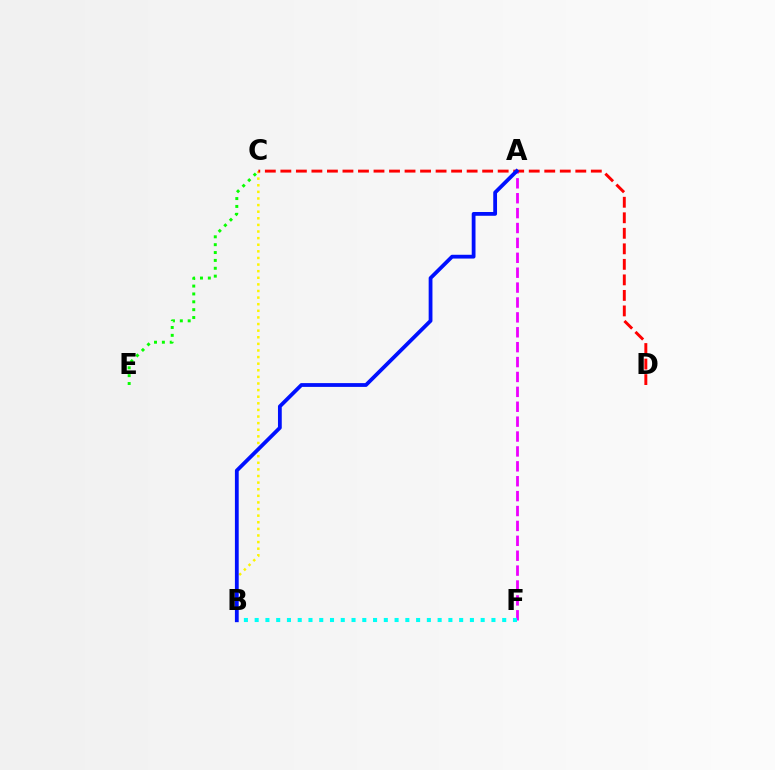{('B', 'C'): [{'color': '#fcf500', 'line_style': 'dotted', 'thickness': 1.8}], ('A', 'F'): [{'color': '#ee00ff', 'line_style': 'dashed', 'thickness': 2.02}], ('B', 'F'): [{'color': '#00fff6', 'line_style': 'dotted', 'thickness': 2.92}], ('C', 'E'): [{'color': '#08ff00', 'line_style': 'dotted', 'thickness': 2.14}], ('C', 'D'): [{'color': '#ff0000', 'line_style': 'dashed', 'thickness': 2.11}], ('A', 'B'): [{'color': '#0010ff', 'line_style': 'solid', 'thickness': 2.73}]}